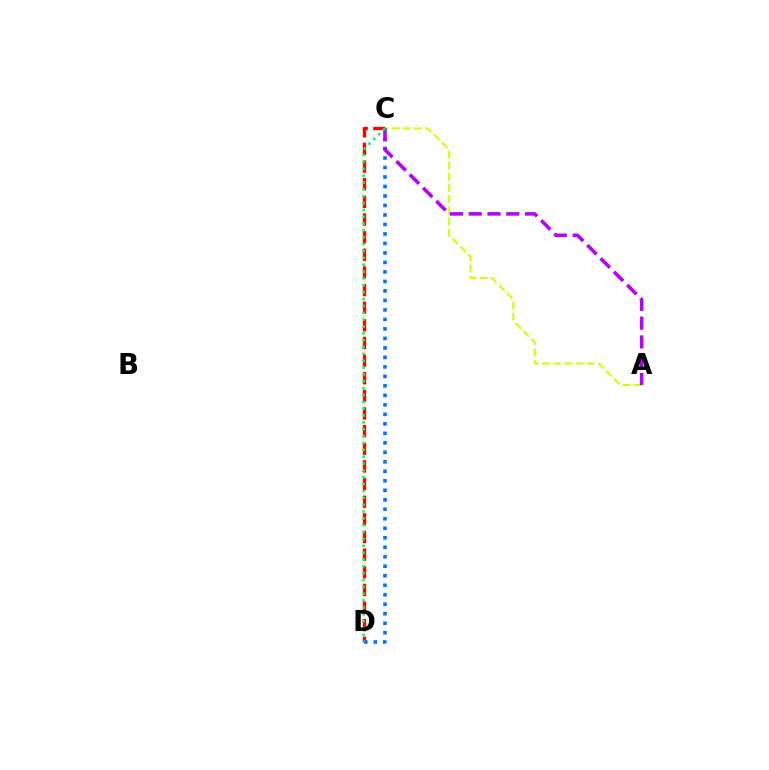{('C', 'D'): [{'color': '#ff0000', 'line_style': 'dashed', 'thickness': 2.4}, {'color': '#0074ff', 'line_style': 'dotted', 'thickness': 2.58}, {'color': '#00ff5c', 'line_style': 'dotted', 'thickness': 1.86}], ('A', 'C'): [{'color': '#d1ff00', 'line_style': 'dashed', 'thickness': 1.52}, {'color': '#b900ff', 'line_style': 'dashed', 'thickness': 2.55}]}